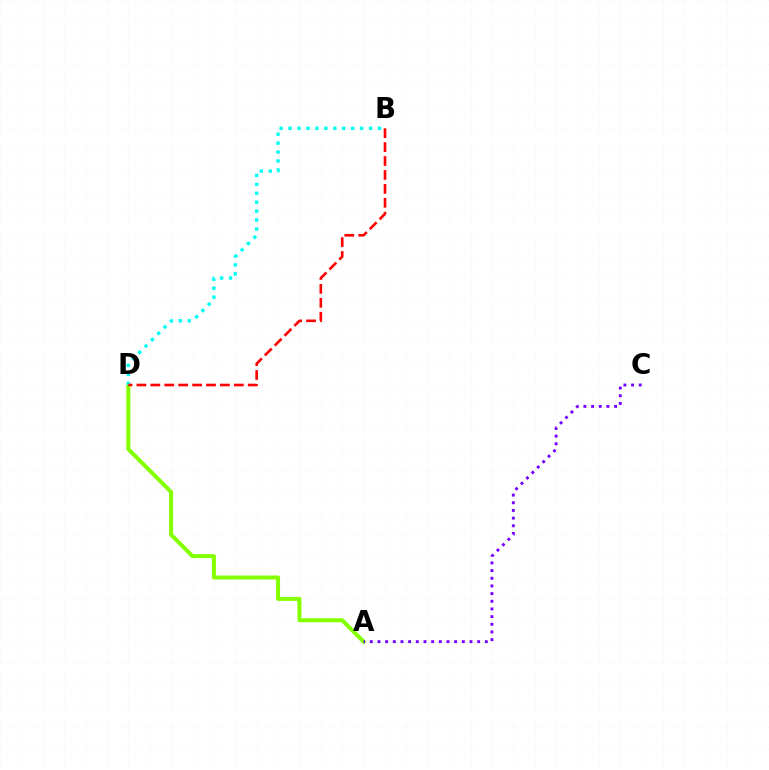{('A', 'D'): [{'color': '#84ff00', 'line_style': 'solid', 'thickness': 2.88}], ('B', 'D'): [{'color': '#00fff6', 'line_style': 'dotted', 'thickness': 2.43}, {'color': '#ff0000', 'line_style': 'dashed', 'thickness': 1.89}], ('A', 'C'): [{'color': '#7200ff', 'line_style': 'dotted', 'thickness': 2.08}]}